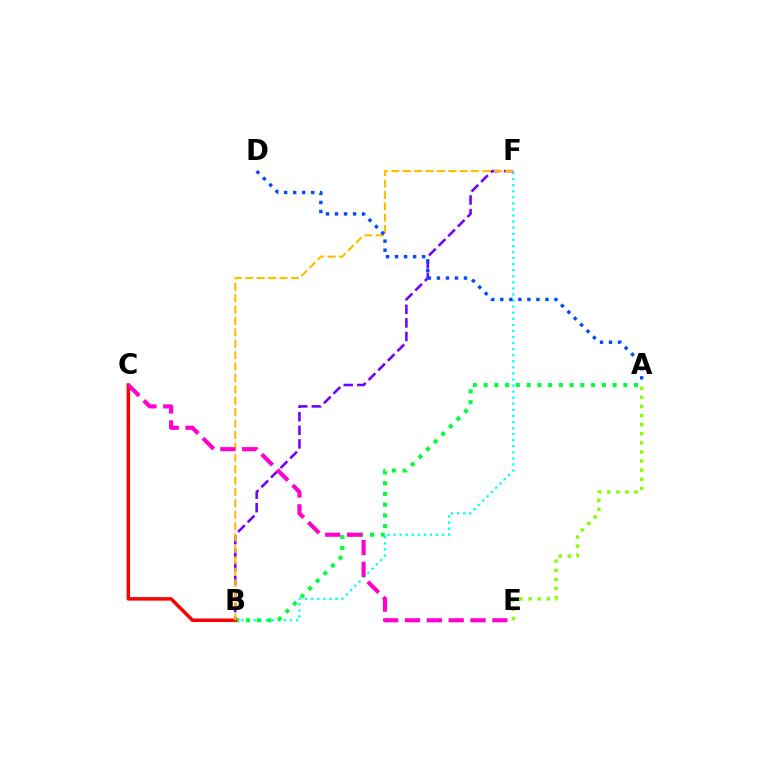{('B', 'F'): [{'color': '#00fff6', 'line_style': 'dotted', 'thickness': 1.65}, {'color': '#7200ff', 'line_style': 'dashed', 'thickness': 1.85}, {'color': '#ffbd00', 'line_style': 'dashed', 'thickness': 1.55}], ('A', 'B'): [{'color': '#00ff39', 'line_style': 'dotted', 'thickness': 2.92}], ('B', 'C'): [{'color': '#ff0000', 'line_style': 'solid', 'thickness': 2.51}], ('C', 'E'): [{'color': '#ff00cf', 'line_style': 'dashed', 'thickness': 2.97}], ('A', 'D'): [{'color': '#004bff', 'line_style': 'dotted', 'thickness': 2.45}], ('A', 'E'): [{'color': '#84ff00', 'line_style': 'dotted', 'thickness': 2.47}]}